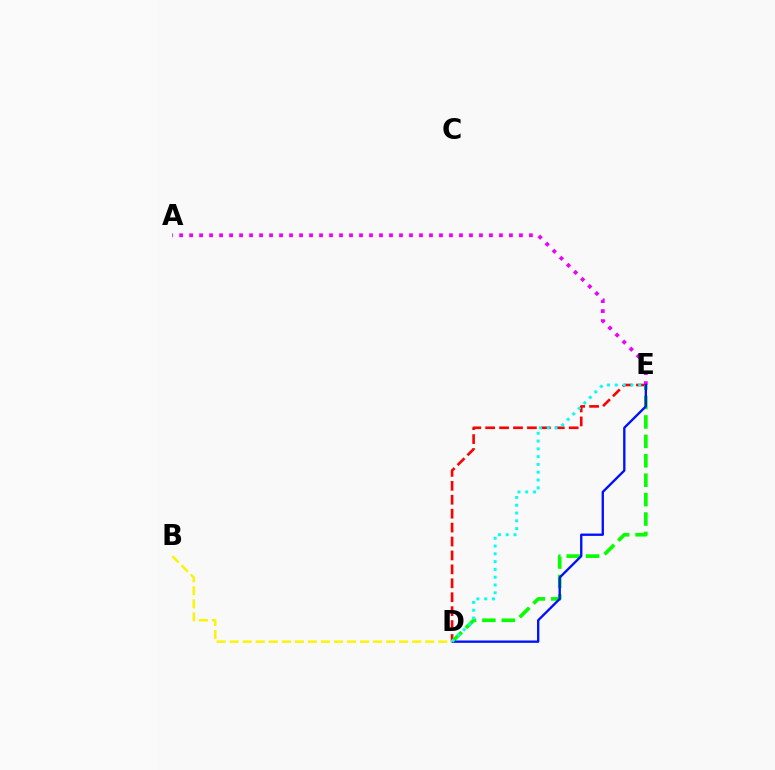{('D', 'E'): [{'color': '#ff0000', 'line_style': 'dashed', 'thickness': 1.89}, {'color': '#08ff00', 'line_style': 'dashed', 'thickness': 2.64}, {'color': '#0010ff', 'line_style': 'solid', 'thickness': 1.68}, {'color': '#00fff6', 'line_style': 'dotted', 'thickness': 2.12}], ('A', 'E'): [{'color': '#ee00ff', 'line_style': 'dotted', 'thickness': 2.72}], ('B', 'D'): [{'color': '#fcf500', 'line_style': 'dashed', 'thickness': 1.77}]}